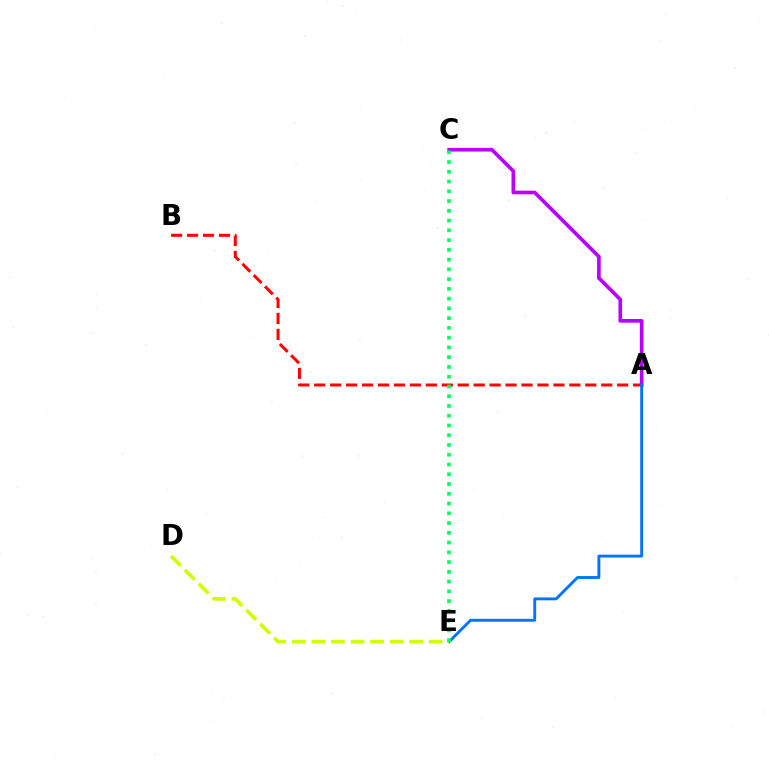{('A', 'B'): [{'color': '#ff0000', 'line_style': 'dashed', 'thickness': 2.17}], ('A', 'C'): [{'color': '#b900ff', 'line_style': 'solid', 'thickness': 2.64}], ('A', 'E'): [{'color': '#0074ff', 'line_style': 'solid', 'thickness': 2.07}], ('D', 'E'): [{'color': '#d1ff00', 'line_style': 'dashed', 'thickness': 2.66}], ('C', 'E'): [{'color': '#00ff5c', 'line_style': 'dotted', 'thickness': 2.65}]}